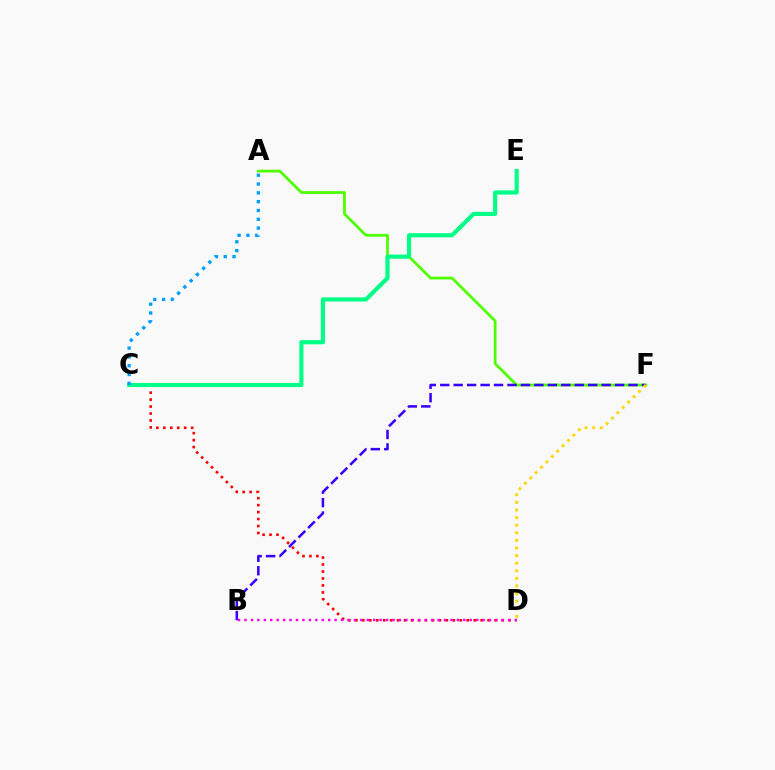{('A', 'F'): [{'color': '#4fff00', 'line_style': 'solid', 'thickness': 1.99}], ('C', 'D'): [{'color': '#ff0000', 'line_style': 'dotted', 'thickness': 1.89}], ('B', 'F'): [{'color': '#3700ff', 'line_style': 'dashed', 'thickness': 1.83}], ('C', 'E'): [{'color': '#00ff86', 'line_style': 'solid', 'thickness': 2.98}], ('A', 'C'): [{'color': '#009eff', 'line_style': 'dotted', 'thickness': 2.39}], ('D', 'F'): [{'color': '#ffd500', 'line_style': 'dotted', 'thickness': 2.06}], ('B', 'D'): [{'color': '#ff00ed', 'line_style': 'dotted', 'thickness': 1.75}]}